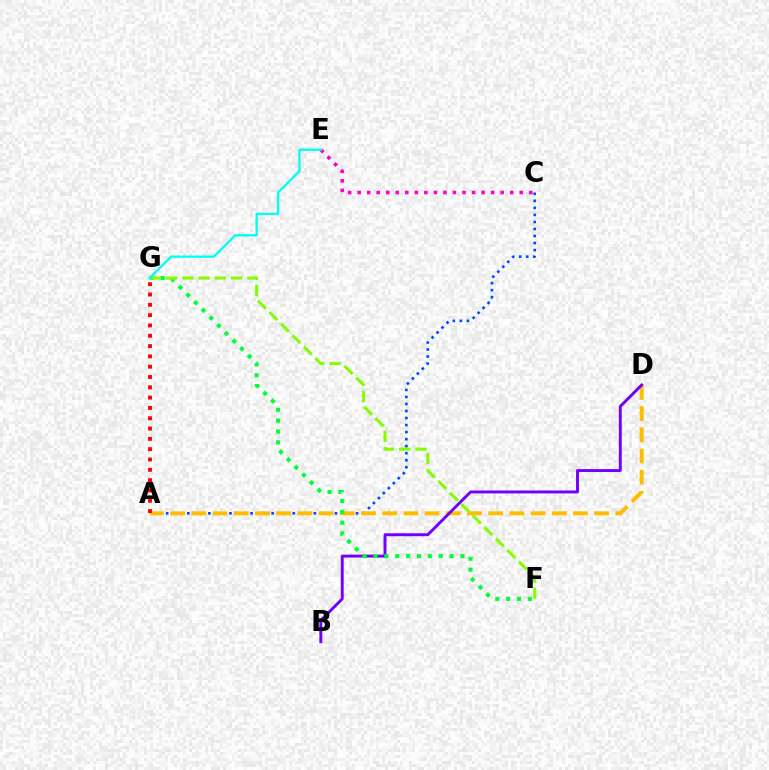{('C', 'E'): [{'color': '#ff00cf', 'line_style': 'dotted', 'thickness': 2.59}], ('A', 'C'): [{'color': '#004bff', 'line_style': 'dotted', 'thickness': 1.91}], ('A', 'D'): [{'color': '#ffbd00', 'line_style': 'dashed', 'thickness': 2.88}], ('B', 'D'): [{'color': '#7200ff', 'line_style': 'solid', 'thickness': 2.11}], ('F', 'G'): [{'color': '#00ff39', 'line_style': 'dotted', 'thickness': 2.95}, {'color': '#84ff00', 'line_style': 'dashed', 'thickness': 2.21}], ('E', 'G'): [{'color': '#00fff6', 'line_style': 'solid', 'thickness': 1.67}], ('A', 'G'): [{'color': '#ff0000', 'line_style': 'dotted', 'thickness': 2.8}]}